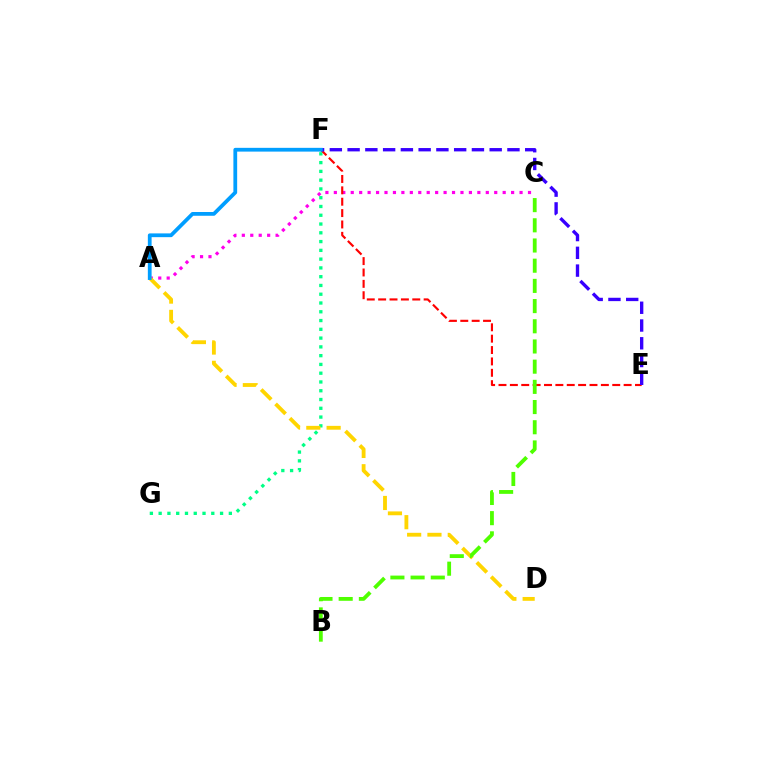{('A', 'C'): [{'color': '#ff00ed', 'line_style': 'dotted', 'thickness': 2.29}], ('F', 'G'): [{'color': '#00ff86', 'line_style': 'dotted', 'thickness': 2.38}], ('A', 'D'): [{'color': '#ffd500', 'line_style': 'dashed', 'thickness': 2.76}], ('E', 'F'): [{'color': '#ff0000', 'line_style': 'dashed', 'thickness': 1.55}, {'color': '#3700ff', 'line_style': 'dashed', 'thickness': 2.41}], ('B', 'C'): [{'color': '#4fff00', 'line_style': 'dashed', 'thickness': 2.74}], ('A', 'F'): [{'color': '#009eff', 'line_style': 'solid', 'thickness': 2.71}]}